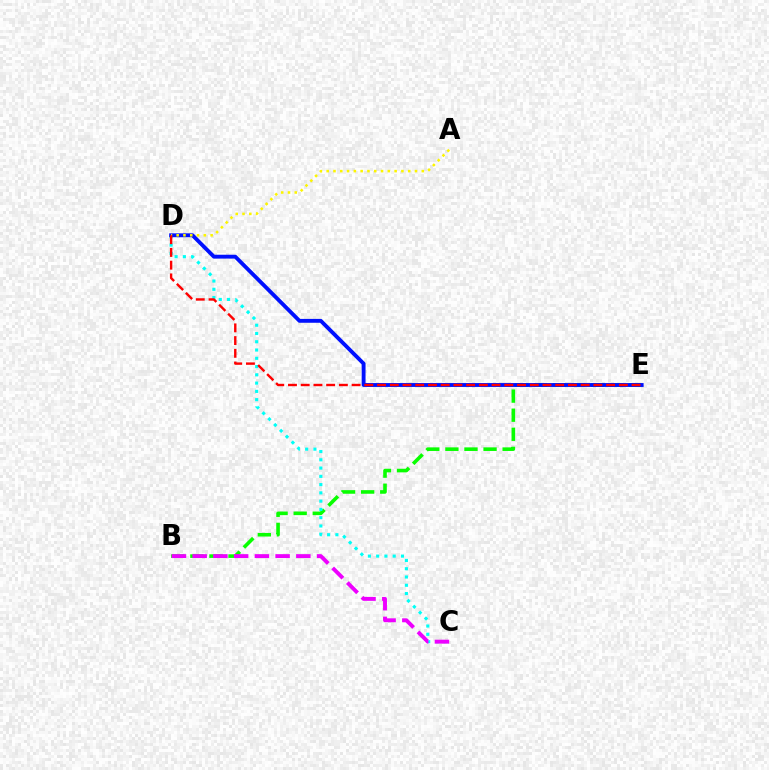{('B', 'E'): [{'color': '#08ff00', 'line_style': 'dashed', 'thickness': 2.59}], ('C', 'D'): [{'color': '#00fff6', 'line_style': 'dotted', 'thickness': 2.25}], ('B', 'C'): [{'color': '#ee00ff', 'line_style': 'dashed', 'thickness': 2.82}], ('D', 'E'): [{'color': '#0010ff', 'line_style': 'solid', 'thickness': 2.78}, {'color': '#ff0000', 'line_style': 'dashed', 'thickness': 1.73}], ('A', 'D'): [{'color': '#fcf500', 'line_style': 'dotted', 'thickness': 1.85}]}